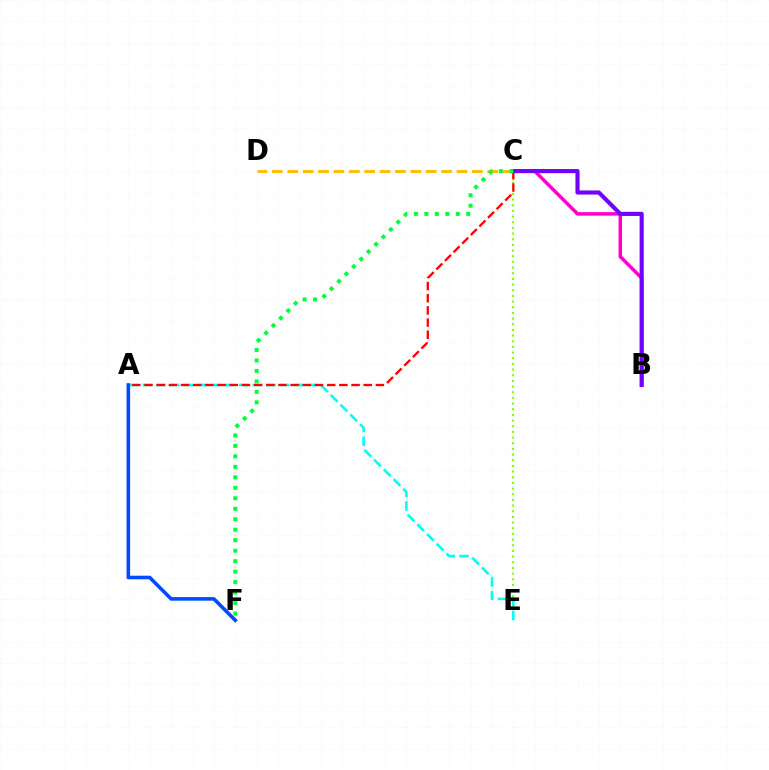{('B', 'C'): [{'color': '#ff00cf', 'line_style': 'solid', 'thickness': 2.52}, {'color': '#7200ff', 'line_style': 'solid', 'thickness': 2.96}], ('C', 'D'): [{'color': '#ffbd00', 'line_style': 'dashed', 'thickness': 2.09}], ('C', 'E'): [{'color': '#84ff00', 'line_style': 'dotted', 'thickness': 1.54}], ('A', 'E'): [{'color': '#00fff6', 'line_style': 'dashed', 'thickness': 1.87}], ('A', 'C'): [{'color': '#ff0000', 'line_style': 'dashed', 'thickness': 1.65}], ('A', 'F'): [{'color': '#004bff', 'line_style': 'solid', 'thickness': 2.59}], ('C', 'F'): [{'color': '#00ff39', 'line_style': 'dotted', 'thickness': 2.85}]}